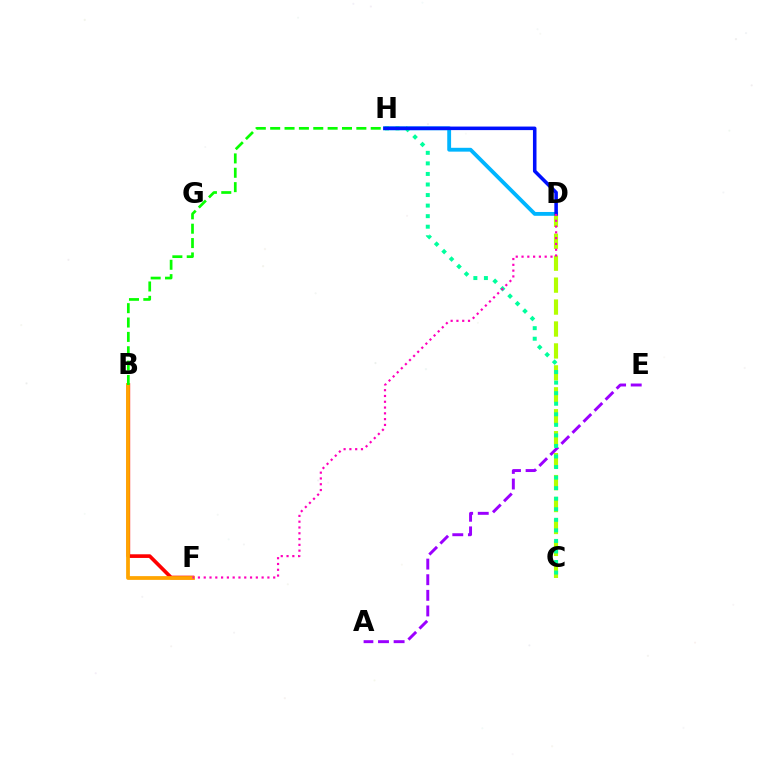{('B', 'F'): [{'color': '#ff0000', 'line_style': 'solid', 'thickness': 2.63}, {'color': '#ffa500', 'line_style': 'solid', 'thickness': 2.7}], ('A', 'E'): [{'color': '#9b00ff', 'line_style': 'dashed', 'thickness': 2.12}], ('D', 'H'): [{'color': '#00b5ff', 'line_style': 'solid', 'thickness': 2.77}, {'color': '#0010ff', 'line_style': 'solid', 'thickness': 2.55}], ('C', 'D'): [{'color': '#b3ff00', 'line_style': 'dashed', 'thickness': 2.98}], ('C', 'H'): [{'color': '#00ff9d', 'line_style': 'dotted', 'thickness': 2.87}], ('B', 'H'): [{'color': '#08ff00', 'line_style': 'dashed', 'thickness': 1.95}], ('D', 'F'): [{'color': '#ff00bd', 'line_style': 'dotted', 'thickness': 1.57}]}